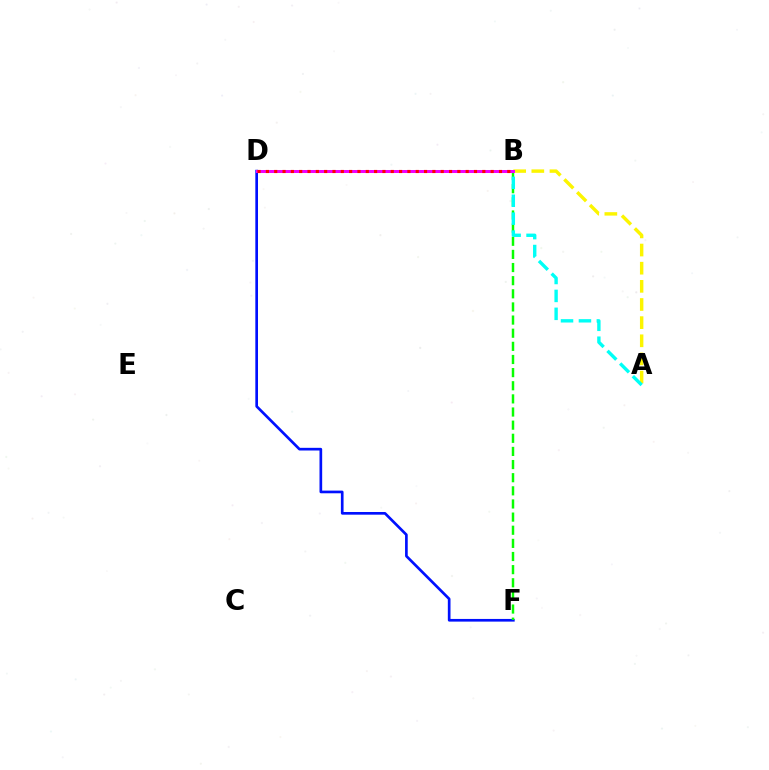{('D', 'F'): [{'color': '#0010ff', 'line_style': 'solid', 'thickness': 1.93}], ('A', 'B'): [{'color': '#fcf500', 'line_style': 'dashed', 'thickness': 2.47}, {'color': '#00fff6', 'line_style': 'dashed', 'thickness': 2.43}], ('B', 'F'): [{'color': '#08ff00', 'line_style': 'dashed', 'thickness': 1.78}], ('B', 'D'): [{'color': '#ee00ff', 'line_style': 'solid', 'thickness': 2.15}, {'color': '#ff0000', 'line_style': 'dotted', 'thickness': 2.26}]}